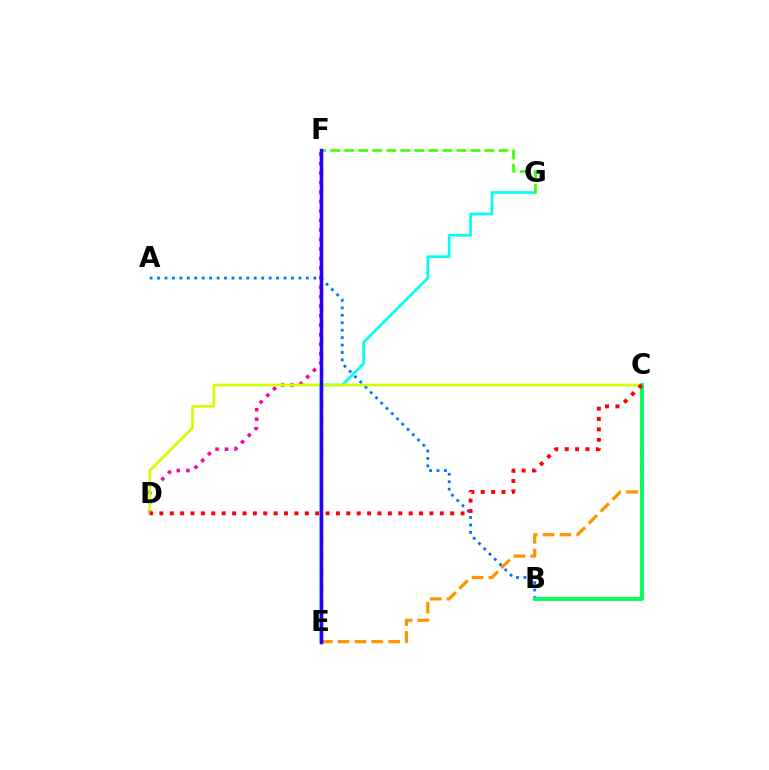{('D', 'F'): [{'color': '#ff00ac', 'line_style': 'dotted', 'thickness': 2.58}], ('C', 'E'): [{'color': '#ff9400', 'line_style': 'dashed', 'thickness': 2.29}], ('A', 'B'): [{'color': '#0074ff', 'line_style': 'dotted', 'thickness': 2.02}], ('E', 'G'): [{'color': '#00fff6', 'line_style': 'solid', 'thickness': 1.94}], ('C', 'D'): [{'color': '#d1ff00', 'line_style': 'solid', 'thickness': 1.94}, {'color': '#ff0000', 'line_style': 'dotted', 'thickness': 2.82}], ('B', 'C'): [{'color': '#00ff5c', 'line_style': 'solid', 'thickness': 2.77}], ('E', 'F'): [{'color': '#b900ff', 'line_style': 'dashed', 'thickness': 2.25}, {'color': '#2500ff', 'line_style': 'solid', 'thickness': 2.52}], ('F', 'G'): [{'color': '#3dff00', 'line_style': 'dashed', 'thickness': 1.91}]}